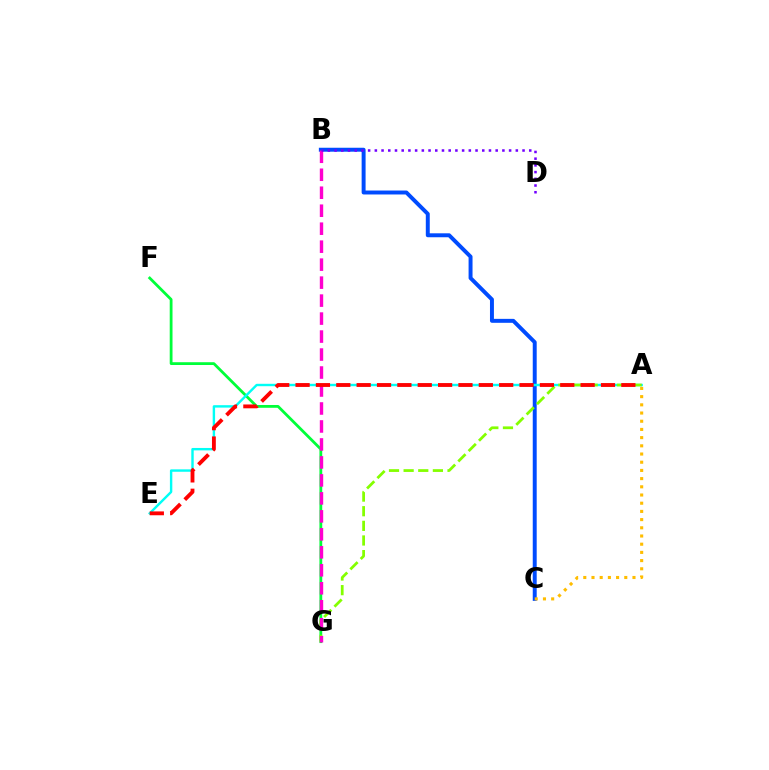{('B', 'C'): [{'color': '#004bff', 'line_style': 'solid', 'thickness': 2.84}], ('F', 'G'): [{'color': '#00ff39', 'line_style': 'solid', 'thickness': 2.01}], ('A', 'C'): [{'color': '#ffbd00', 'line_style': 'dotted', 'thickness': 2.23}], ('A', 'E'): [{'color': '#00fff6', 'line_style': 'solid', 'thickness': 1.74}, {'color': '#ff0000', 'line_style': 'dashed', 'thickness': 2.77}], ('A', 'G'): [{'color': '#84ff00', 'line_style': 'dashed', 'thickness': 1.99}], ('B', 'G'): [{'color': '#ff00cf', 'line_style': 'dashed', 'thickness': 2.44}], ('B', 'D'): [{'color': '#7200ff', 'line_style': 'dotted', 'thickness': 1.82}]}